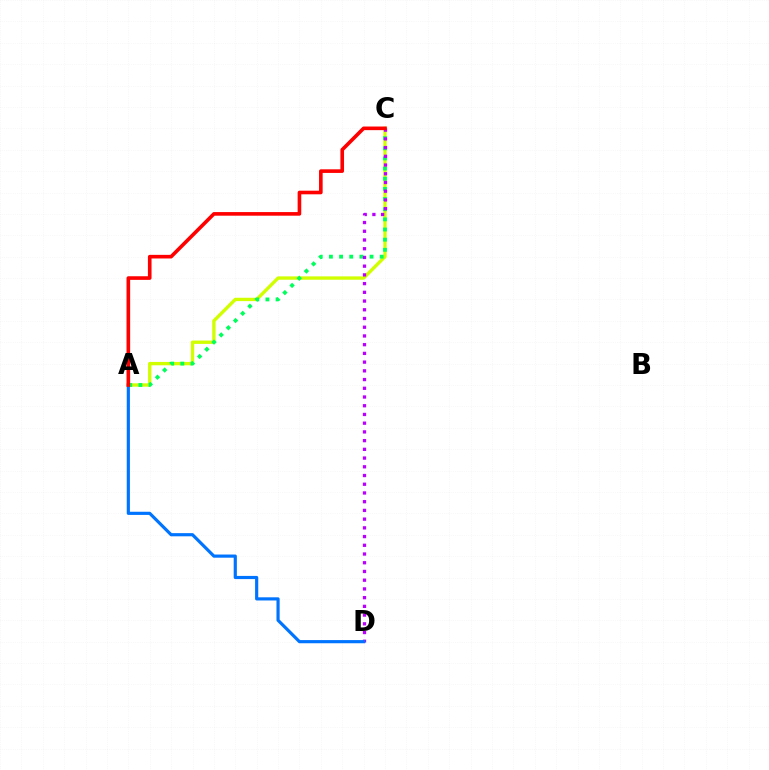{('A', 'C'): [{'color': '#d1ff00', 'line_style': 'solid', 'thickness': 2.41}, {'color': '#00ff5c', 'line_style': 'dotted', 'thickness': 2.76}, {'color': '#ff0000', 'line_style': 'solid', 'thickness': 2.61}], ('C', 'D'): [{'color': '#b900ff', 'line_style': 'dotted', 'thickness': 2.37}], ('A', 'D'): [{'color': '#0074ff', 'line_style': 'solid', 'thickness': 2.28}]}